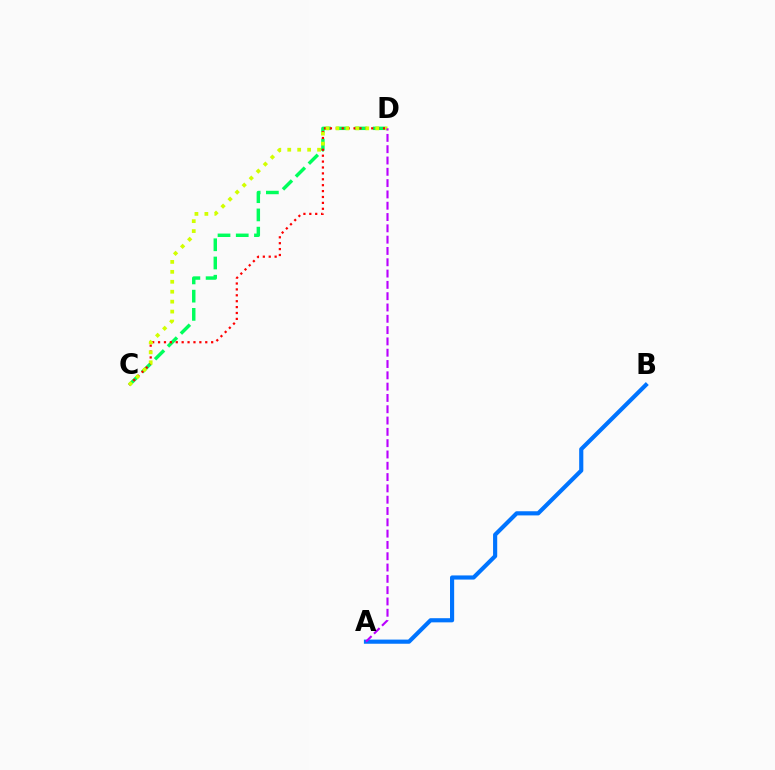{('C', 'D'): [{'color': '#00ff5c', 'line_style': 'dashed', 'thickness': 2.48}, {'color': '#ff0000', 'line_style': 'dotted', 'thickness': 1.6}, {'color': '#d1ff00', 'line_style': 'dotted', 'thickness': 2.7}], ('A', 'B'): [{'color': '#0074ff', 'line_style': 'solid', 'thickness': 2.99}], ('A', 'D'): [{'color': '#b900ff', 'line_style': 'dashed', 'thickness': 1.54}]}